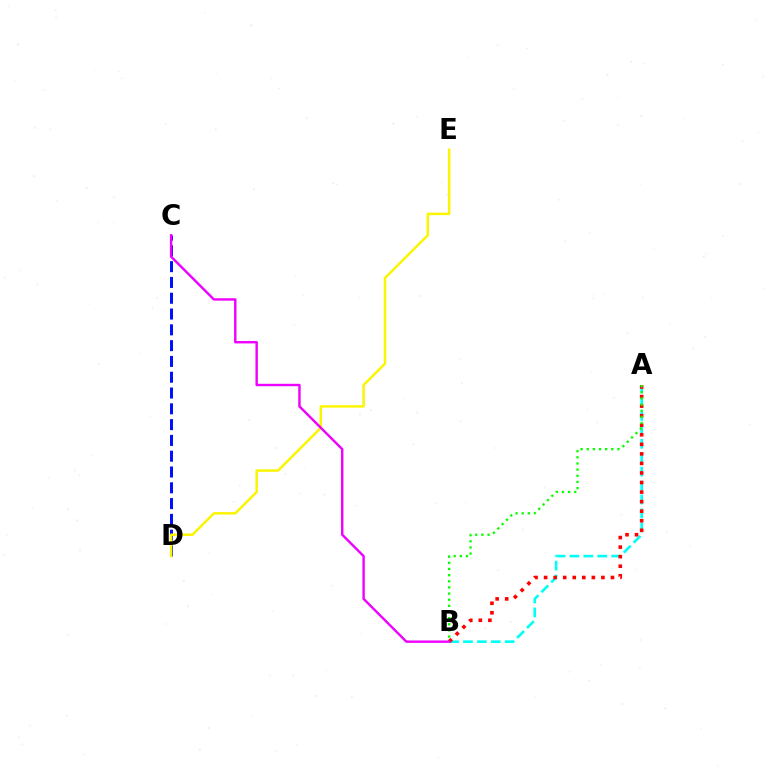{('C', 'D'): [{'color': '#0010ff', 'line_style': 'dashed', 'thickness': 2.15}], ('D', 'E'): [{'color': '#fcf500', 'line_style': 'solid', 'thickness': 1.79}], ('A', 'B'): [{'color': '#00fff6', 'line_style': 'dashed', 'thickness': 1.89}, {'color': '#ff0000', 'line_style': 'dotted', 'thickness': 2.6}, {'color': '#08ff00', 'line_style': 'dotted', 'thickness': 1.67}], ('B', 'C'): [{'color': '#ee00ff', 'line_style': 'solid', 'thickness': 1.73}]}